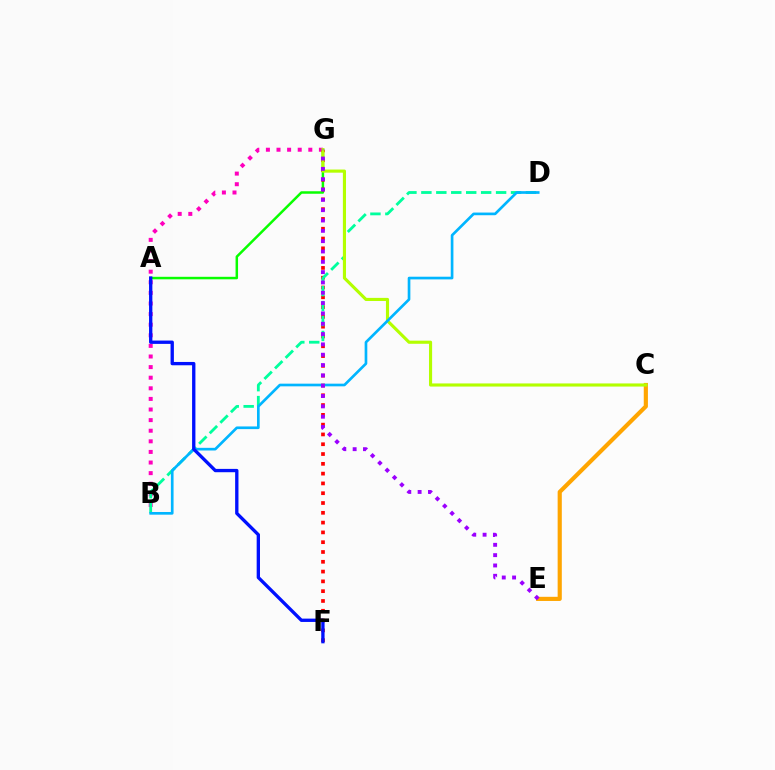{('A', 'G'): [{'color': '#08ff00', 'line_style': 'solid', 'thickness': 1.8}], ('B', 'G'): [{'color': '#ff00bd', 'line_style': 'dotted', 'thickness': 2.88}], ('F', 'G'): [{'color': '#ff0000', 'line_style': 'dotted', 'thickness': 2.66}], ('B', 'D'): [{'color': '#00ff9d', 'line_style': 'dashed', 'thickness': 2.03}, {'color': '#00b5ff', 'line_style': 'solid', 'thickness': 1.92}], ('C', 'E'): [{'color': '#ffa500', 'line_style': 'solid', 'thickness': 2.99}], ('C', 'G'): [{'color': '#b3ff00', 'line_style': 'solid', 'thickness': 2.25}], ('E', 'G'): [{'color': '#9b00ff', 'line_style': 'dotted', 'thickness': 2.81}], ('A', 'F'): [{'color': '#0010ff', 'line_style': 'solid', 'thickness': 2.39}]}